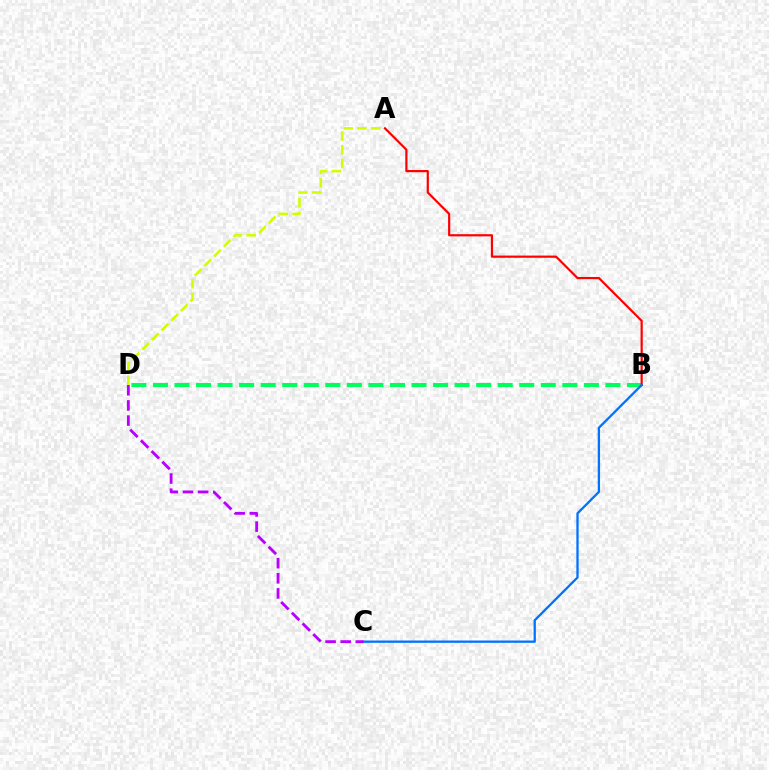{('A', 'D'): [{'color': '#d1ff00', 'line_style': 'dashed', 'thickness': 1.86}], ('B', 'D'): [{'color': '#00ff5c', 'line_style': 'dashed', 'thickness': 2.93}], ('A', 'B'): [{'color': '#ff0000', 'line_style': 'solid', 'thickness': 1.58}], ('B', 'C'): [{'color': '#0074ff', 'line_style': 'solid', 'thickness': 1.66}], ('C', 'D'): [{'color': '#b900ff', 'line_style': 'dashed', 'thickness': 2.06}]}